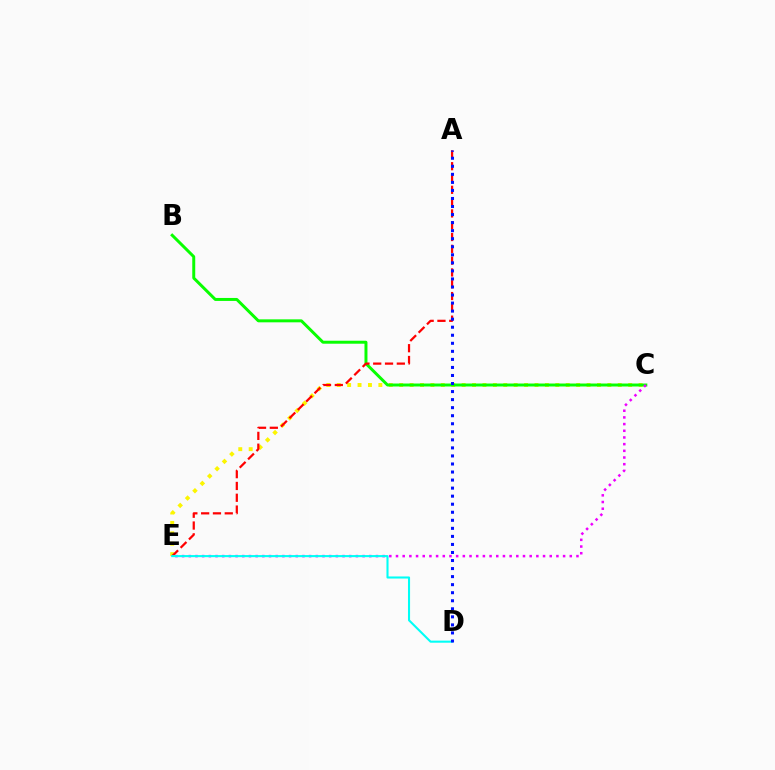{('C', 'E'): [{'color': '#fcf500', 'line_style': 'dotted', 'thickness': 2.83}, {'color': '#ee00ff', 'line_style': 'dotted', 'thickness': 1.82}], ('B', 'C'): [{'color': '#08ff00', 'line_style': 'solid', 'thickness': 2.14}], ('A', 'E'): [{'color': '#ff0000', 'line_style': 'dashed', 'thickness': 1.6}], ('D', 'E'): [{'color': '#00fff6', 'line_style': 'solid', 'thickness': 1.5}], ('A', 'D'): [{'color': '#0010ff', 'line_style': 'dotted', 'thickness': 2.19}]}